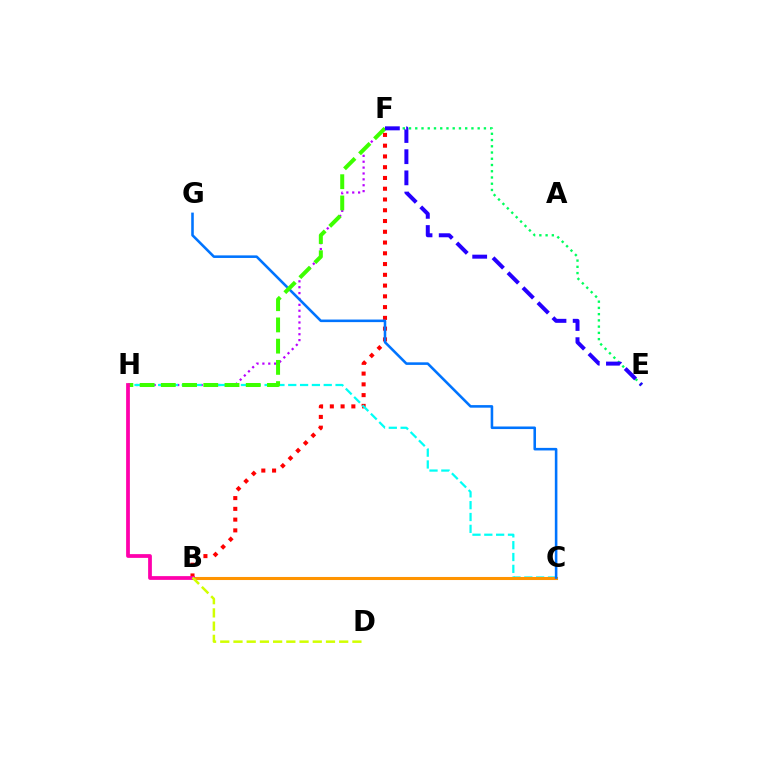{('B', 'F'): [{'color': '#ff0000', 'line_style': 'dotted', 'thickness': 2.92}], ('E', 'F'): [{'color': '#00ff5c', 'line_style': 'dotted', 'thickness': 1.7}, {'color': '#2500ff', 'line_style': 'dashed', 'thickness': 2.88}], ('F', 'H'): [{'color': '#b900ff', 'line_style': 'dotted', 'thickness': 1.6}, {'color': '#3dff00', 'line_style': 'dashed', 'thickness': 2.88}], ('C', 'H'): [{'color': '#00fff6', 'line_style': 'dashed', 'thickness': 1.61}], ('B', 'C'): [{'color': '#ff9400', 'line_style': 'solid', 'thickness': 2.2}], ('C', 'G'): [{'color': '#0074ff', 'line_style': 'solid', 'thickness': 1.85}], ('B', 'H'): [{'color': '#ff00ac', 'line_style': 'solid', 'thickness': 2.71}], ('B', 'D'): [{'color': '#d1ff00', 'line_style': 'dashed', 'thickness': 1.8}]}